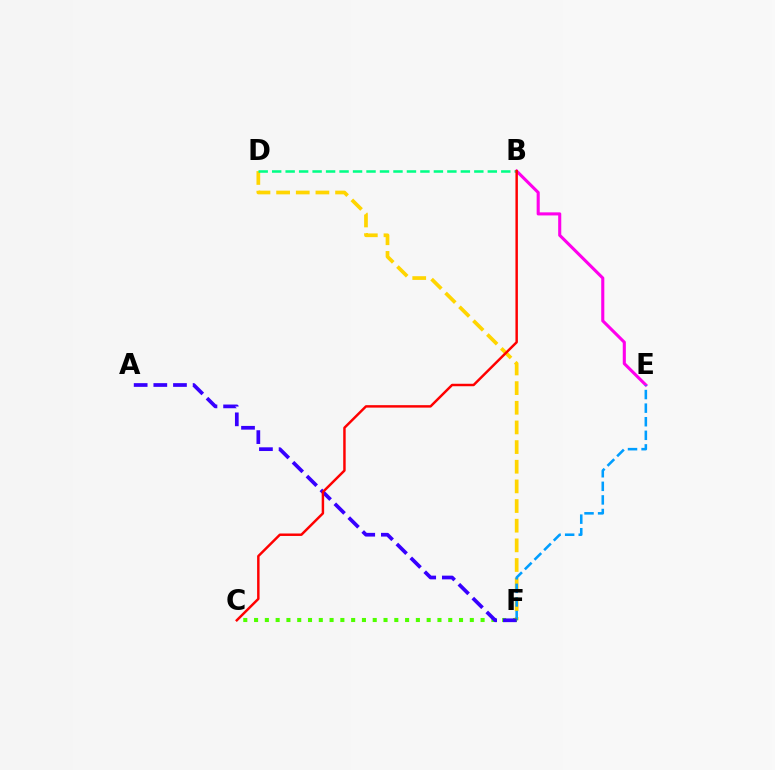{('D', 'F'): [{'color': '#ffd500', 'line_style': 'dashed', 'thickness': 2.67}], ('B', 'E'): [{'color': '#ff00ed', 'line_style': 'solid', 'thickness': 2.22}], ('E', 'F'): [{'color': '#009eff', 'line_style': 'dashed', 'thickness': 1.85}], ('B', 'D'): [{'color': '#00ff86', 'line_style': 'dashed', 'thickness': 1.83}], ('C', 'F'): [{'color': '#4fff00', 'line_style': 'dotted', 'thickness': 2.93}], ('A', 'F'): [{'color': '#3700ff', 'line_style': 'dashed', 'thickness': 2.67}], ('B', 'C'): [{'color': '#ff0000', 'line_style': 'solid', 'thickness': 1.77}]}